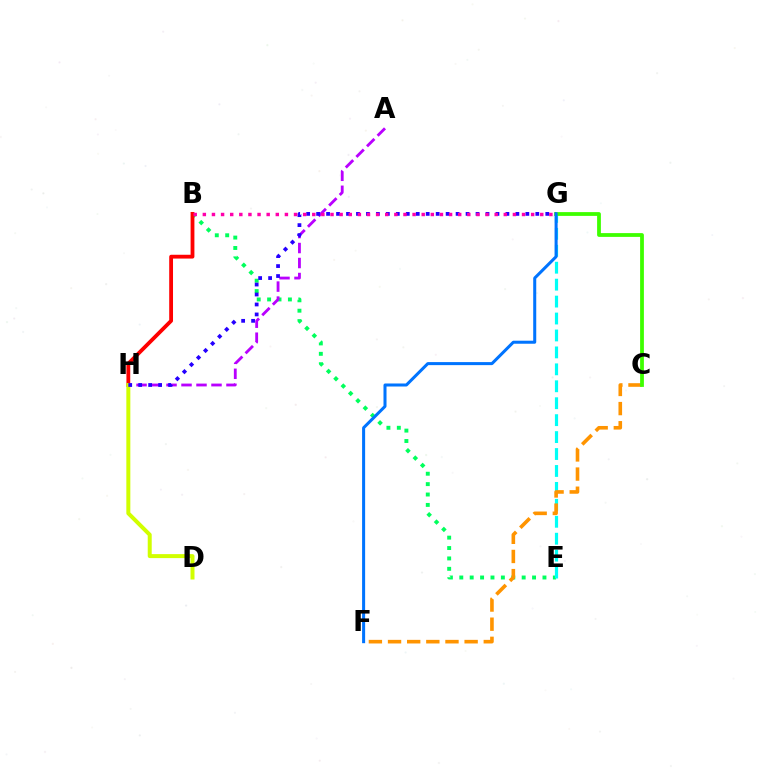{('B', 'E'): [{'color': '#00ff5c', 'line_style': 'dotted', 'thickness': 2.82}], ('E', 'G'): [{'color': '#00fff6', 'line_style': 'dashed', 'thickness': 2.3}], ('A', 'H'): [{'color': '#b900ff', 'line_style': 'dashed', 'thickness': 2.04}], ('B', 'H'): [{'color': '#ff0000', 'line_style': 'solid', 'thickness': 2.74}], ('D', 'H'): [{'color': '#d1ff00', 'line_style': 'solid', 'thickness': 2.87}], ('C', 'F'): [{'color': '#ff9400', 'line_style': 'dashed', 'thickness': 2.6}], ('C', 'G'): [{'color': '#3dff00', 'line_style': 'solid', 'thickness': 2.72}], ('G', 'H'): [{'color': '#2500ff', 'line_style': 'dotted', 'thickness': 2.71}], ('F', 'G'): [{'color': '#0074ff', 'line_style': 'solid', 'thickness': 2.18}], ('B', 'G'): [{'color': '#ff00ac', 'line_style': 'dotted', 'thickness': 2.48}]}